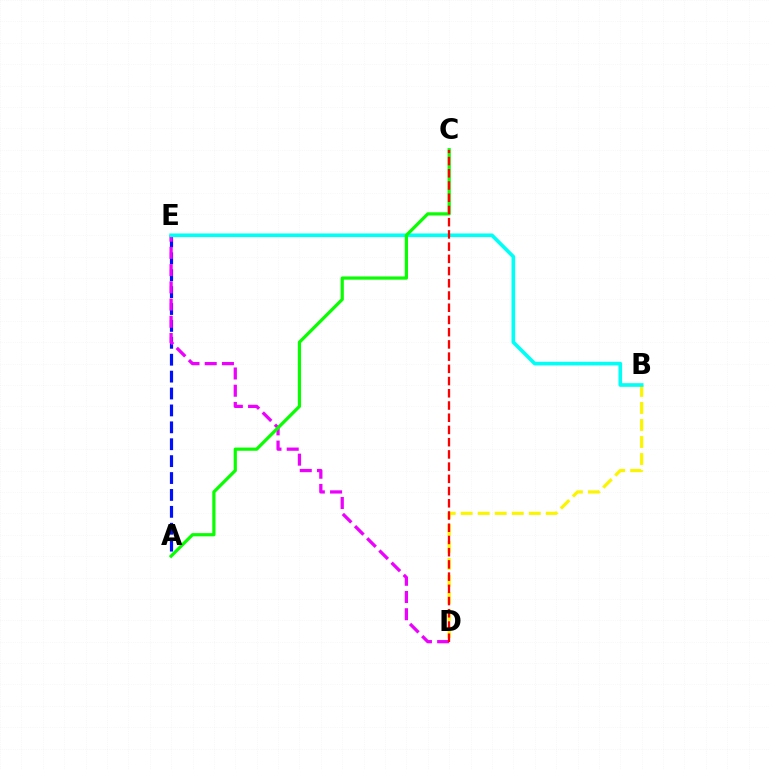{('B', 'D'): [{'color': '#fcf500', 'line_style': 'dashed', 'thickness': 2.31}], ('A', 'E'): [{'color': '#0010ff', 'line_style': 'dashed', 'thickness': 2.3}], ('D', 'E'): [{'color': '#ee00ff', 'line_style': 'dashed', 'thickness': 2.34}], ('B', 'E'): [{'color': '#00fff6', 'line_style': 'solid', 'thickness': 2.63}], ('A', 'C'): [{'color': '#08ff00', 'line_style': 'solid', 'thickness': 2.3}], ('C', 'D'): [{'color': '#ff0000', 'line_style': 'dashed', 'thickness': 1.66}]}